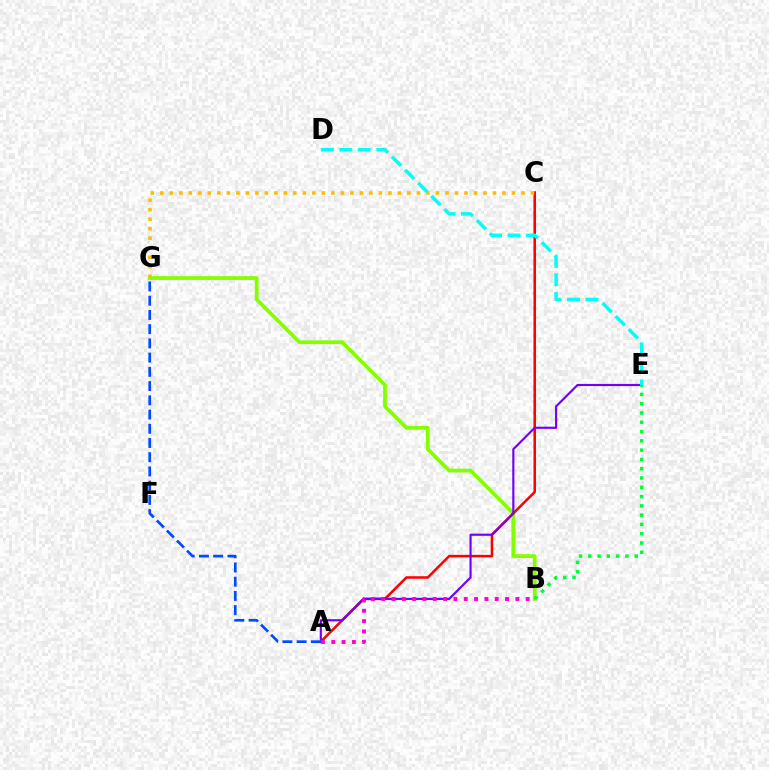{('B', 'G'): [{'color': '#84ff00', 'line_style': 'solid', 'thickness': 2.7}], ('A', 'C'): [{'color': '#ff0000', 'line_style': 'solid', 'thickness': 1.83}], ('C', 'G'): [{'color': '#ffbd00', 'line_style': 'dotted', 'thickness': 2.58}], ('A', 'E'): [{'color': '#7200ff', 'line_style': 'solid', 'thickness': 1.56}], ('D', 'E'): [{'color': '#00fff6', 'line_style': 'dashed', 'thickness': 2.52}], ('A', 'B'): [{'color': '#ff00cf', 'line_style': 'dotted', 'thickness': 2.8}], ('A', 'G'): [{'color': '#004bff', 'line_style': 'dashed', 'thickness': 1.93}], ('B', 'E'): [{'color': '#00ff39', 'line_style': 'dotted', 'thickness': 2.52}]}